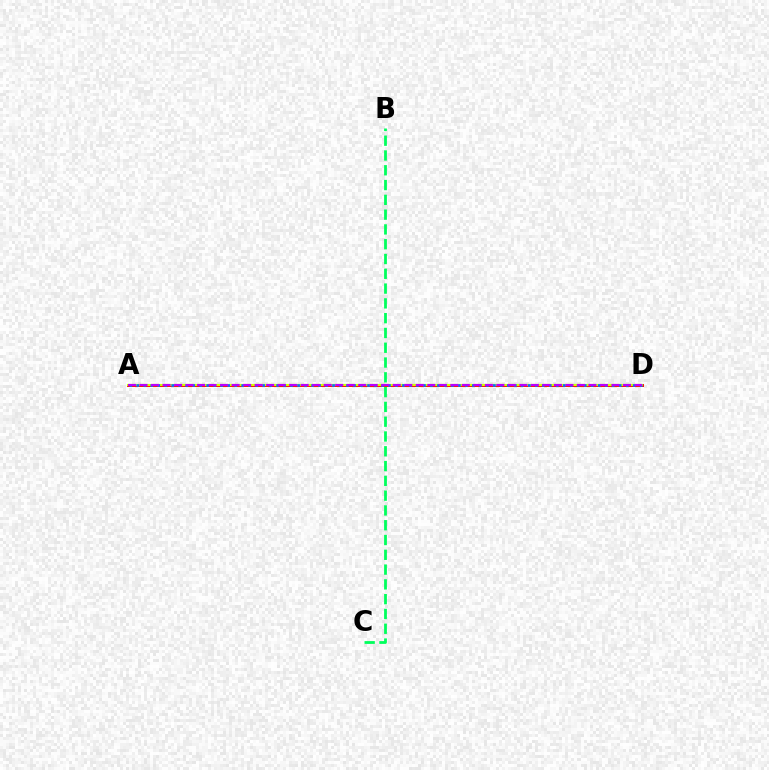{('A', 'D'): [{'color': '#ff0000', 'line_style': 'solid', 'thickness': 2.12}, {'color': '#d1ff00', 'line_style': 'solid', 'thickness': 1.56}, {'color': '#0074ff', 'line_style': 'dotted', 'thickness': 1.9}, {'color': '#b900ff', 'line_style': 'dashed', 'thickness': 1.56}], ('B', 'C'): [{'color': '#00ff5c', 'line_style': 'dashed', 'thickness': 2.01}]}